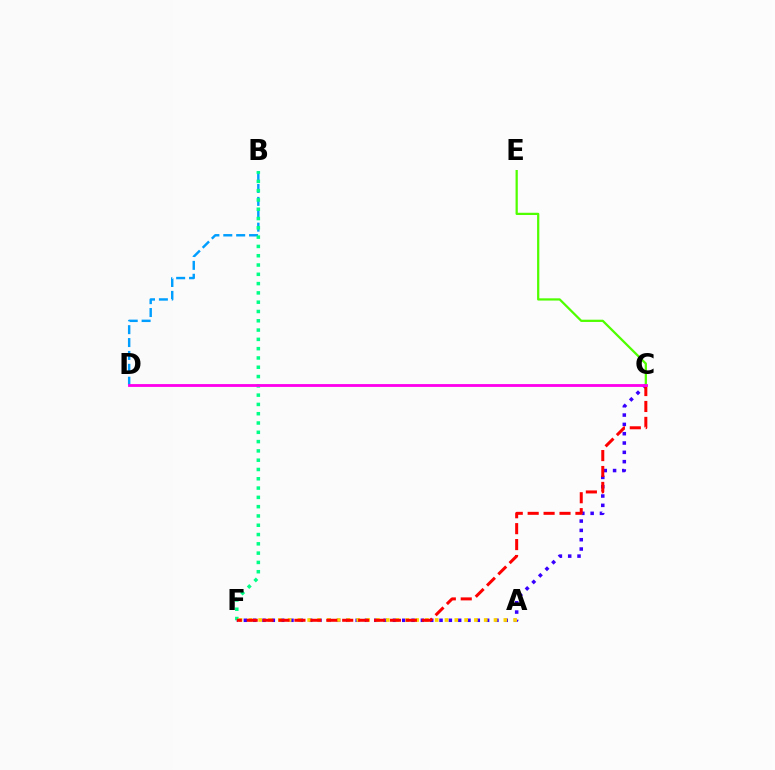{('B', 'D'): [{'color': '#009eff', 'line_style': 'dashed', 'thickness': 1.75}], ('C', 'F'): [{'color': '#3700ff', 'line_style': 'dotted', 'thickness': 2.53}, {'color': '#ff0000', 'line_style': 'dashed', 'thickness': 2.16}], ('B', 'F'): [{'color': '#00ff86', 'line_style': 'dotted', 'thickness': 2.53}], ('C', 'E'): [{'color': '#4fff00', 'line_style': 'solid', 'thickness': 1.61}], ('A', 'F'): [{'color': '#ffd500', 'line_style': 'dotted', 'thickness': 2.66}], ('C', 'D'): [{'color': '#ff00ed', 'line_style': 'solid', 'thickness': 2.04}]}